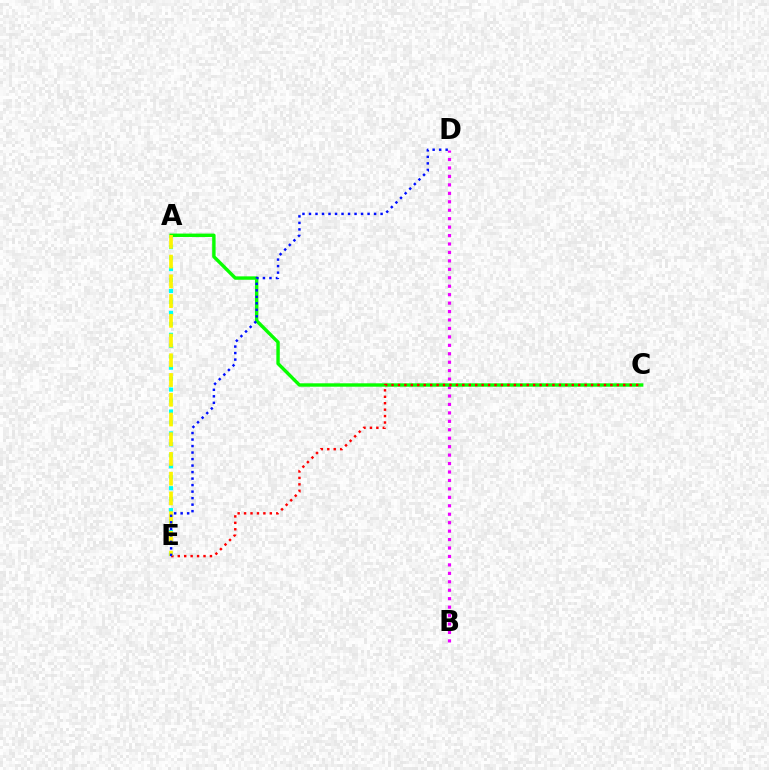{('B', 'D'): [{'color': '#ee00ff', 'line_style': 'dotted', 'thickness': 2.29}], ('A', 'E'): [{'color': '#00fff6', 'line_style': 'dotted', 'thickness': 2.98}, {'color': '#fcf500', 'line_style': 'dashed', 'thickness': 2.68}], ('A', 'C'): [{'color': '#08ff00', 'line_style': 'solid', 'thickness': 2.45}], ('C', 'E'): [{'color': '#ff0000', 'line_style': 'dotted', 'thickness': 1.75}], ('D', 'E'): [{'color': '#0010ff', 'line_style': 'dotted', 'thickness': 1.77}]}